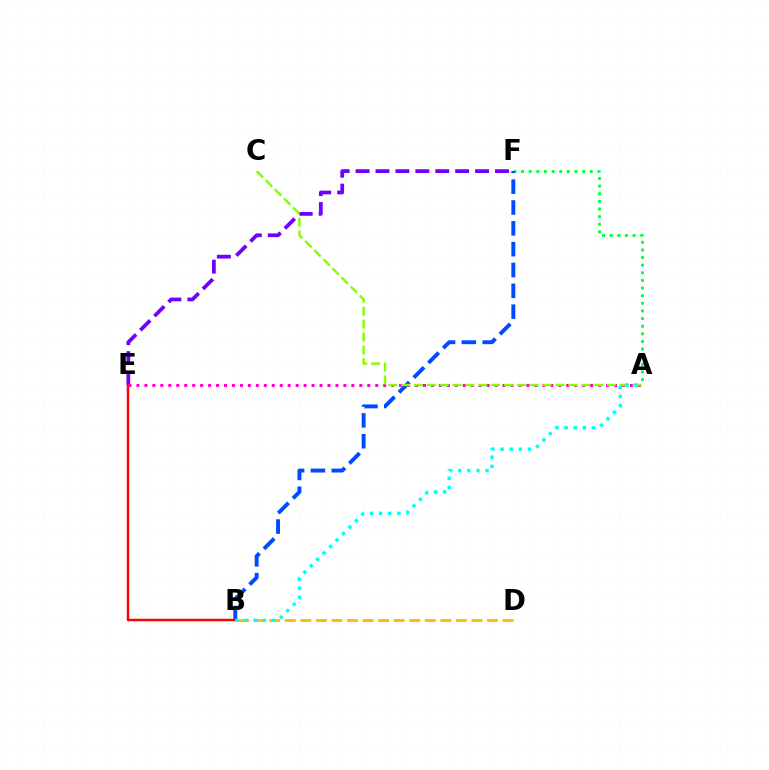{('A', 'F'): [{'color': '#00ff39', 'line_style': 'dotted', 'thickness': 2.07}], ('B', 'F'): [{'color': '#004bff', 'line_style': 'dashed', 'thickness': 2.83}], ('E', 'F'): [{'color': '#7200ff', 'line_style': 'dashed', 'thickness': 2.71}], ('B', 'E'): [{'color': '#ff0000', 'line_style': 'solid', 'thickness': 1.79}], ('B', 'D'): [{'color': '#ffbd00', 'line_style': 'dashed', 'thickness': 2.11}], ('A', 'E'): [{'color': '#ff00cf', 'line_style': 'dotted', 'thickness': 2.16}], ('A', 'C'): [{'color': '#84ff00', 'line_style': 'dashed', 'thickness': 1.75}], ('A', 'B'): [{'color': '#00fff6', 'line_style': 'dotted', 'thickness': 2.48}]}